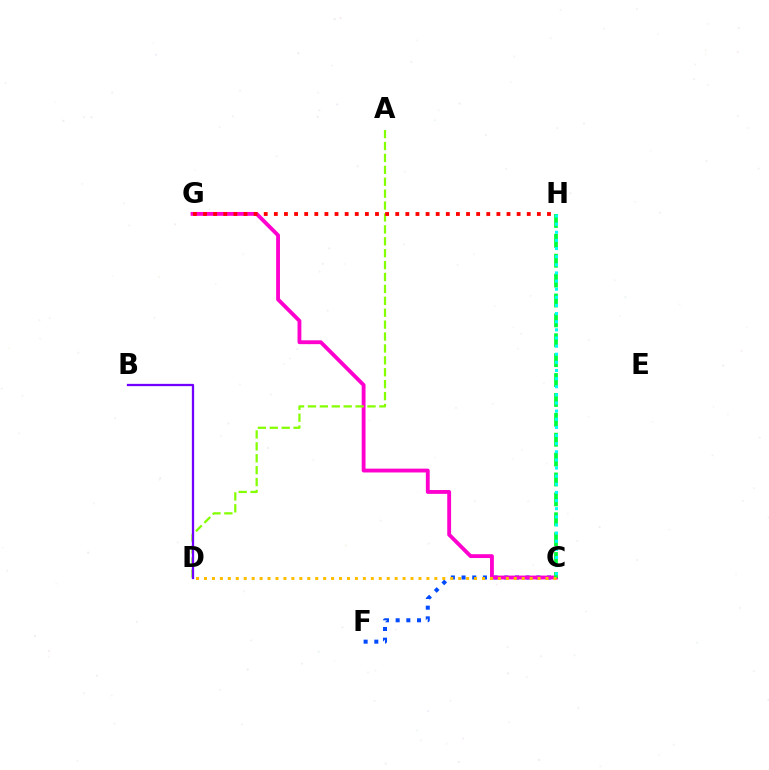{('C', 'F'): [{'color': '#004bff', 'line_style': 'dotted', 'thickness': 2.9}], ('C', 'G'): [{'color': '#ff00cf', 'line_style': 'solid', 'thickness': 2.77}], ('A', 'D'): [{'color': '#84ff00', 'line_style': 'dashed', 'thickness': 1.62}], ('C', 'H'): [{'color': '#00ff39', 'line_style': 'dashed', 'thickness': 2.7}, {'color': '#00fff6', 'line_style': 'dotted', 'thickness': 2.21}], ('B', 'D'): [{'color': '#7200ff', 'line_style': 'solid', 'thickness': 1.64}], ('C', 'D'): [{'color': '#ffbd00', 'line_style': 'dotted', 'thickness': 2.16}], ('G', 'H'): [{'color': '#ff0000', 'line_style': 'dotted', 'thickness': 2.75}]}